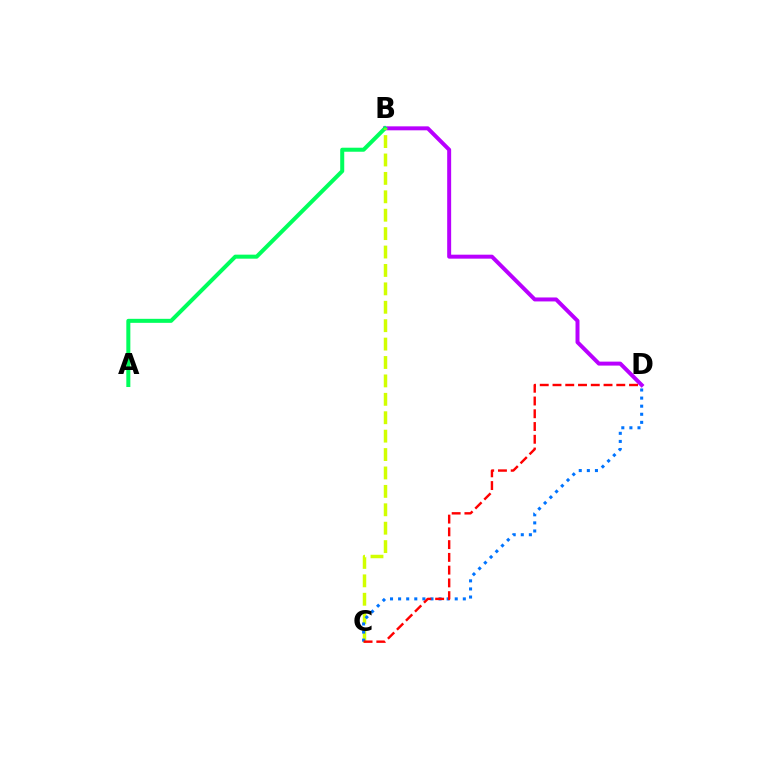{('B', 'D'): [{'color': '#b900ff', 'line_style': 'solid', 'thickness': 2.86}], ('A', 'B'): [{'color': '#00ff5c', 'line_style': 'solid', 'thickness': 2.9}], ('B', 'C'): [{'color': '#d1ff00', 'line_style': 'dashed', 'thickness': 2.5}], ('C', 'D'): [{'color': '#0074ff', 'line_style': 'dotted', 'thickness': 2.2}, {'color': '#ff0000', 'line_style': 'dashed', 'thickness': 1.73}]}